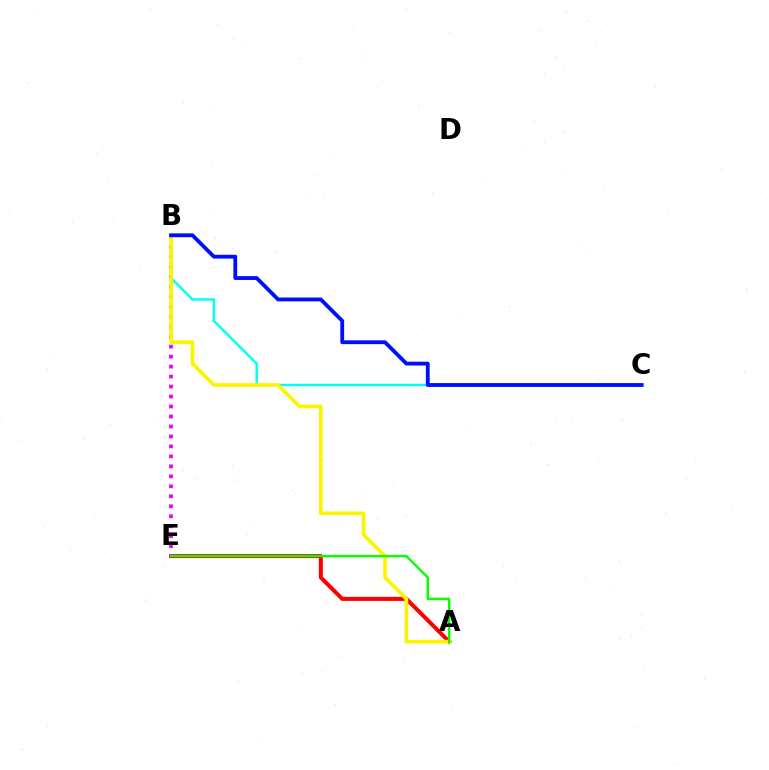{('A', 'E'): [{'color': '#ff0000', 'line_style': 'solid', 'thickness': 2.9}, {'color': '#08ff00', 'line_style': 'solid', 'thickness': 1.75}], ('B', 'C'): [{'color': '#00fff6', 'line_style': 'solid', 'thickness': 1.75}, {'color': '#0010ff', 'line_style': 'solid', 'thickness': 2.76}], ('B', 'E'): [{'color': '#ee00ff', 'line_style': 'dotted', 'thickness': 2.71}], ('A', 'B'): [{'color': '#fcf500', 'line_style': 'solid', 'thickness': 2.65}]}